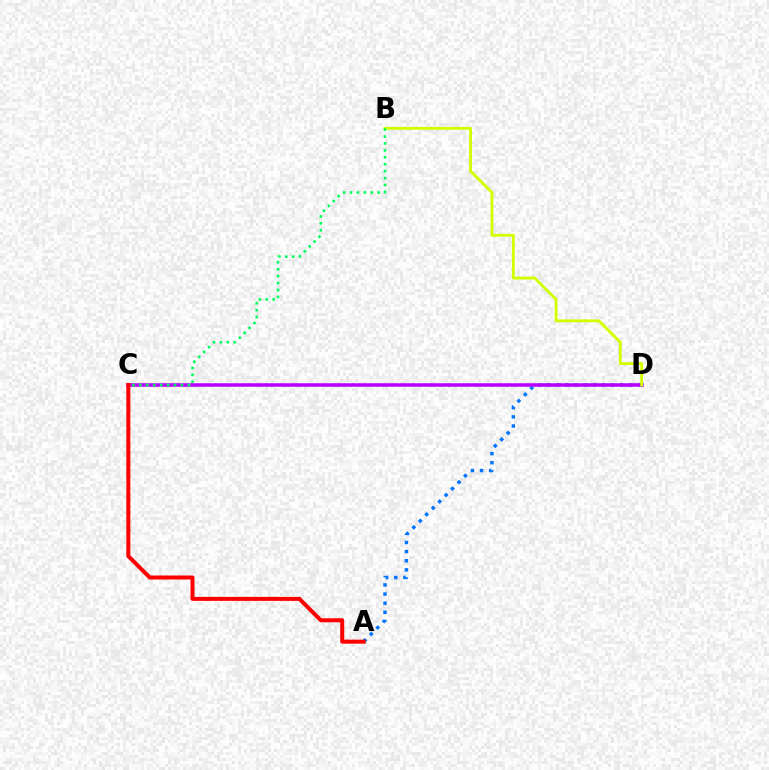{('A', 'D'): [{'color': '#0074ff', 'line_style': 'dotted', 'thickness': 2.48}], ('C', 'D'): [{'color': '#b900ff', 'line_style': 'solid', 'thickness': 2.55}], ('B', 'D'): [{'color': '#d1ff00', 'line_style': 'solid', 'thickness': 2.08}], ('A', 'C'): [{'color': '#ff0000', 'line_style': 'solid', 'thickness': 2.88}], ('B', 'C'): [{'color': '#00ff5c', 'line_style': 'dotted', 'thickness': 1.88}]}